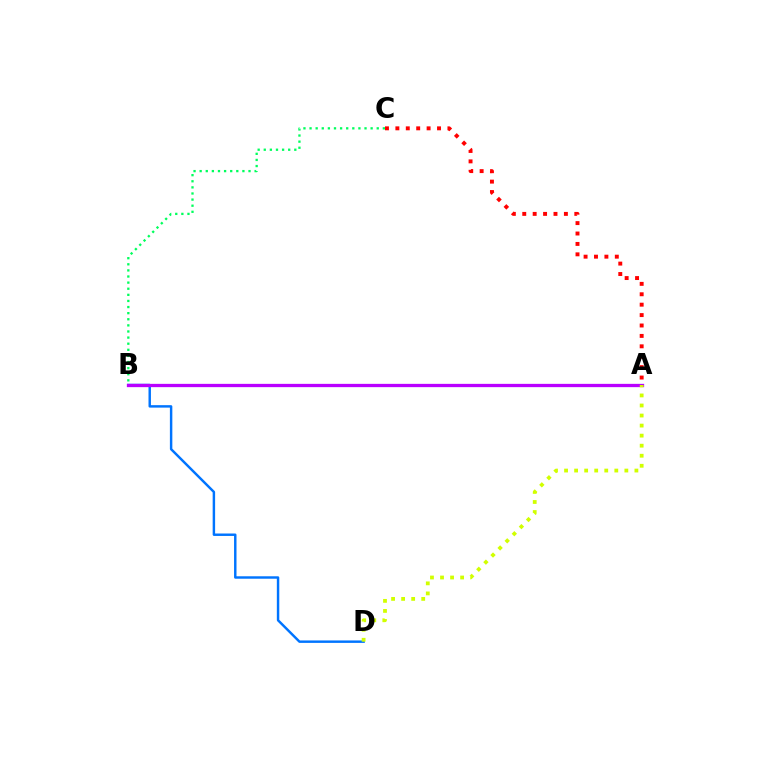{('B', 'D'): [{'color': '#0074ff', 'line_style': 'solid', 'thickness': 1.76}], ('B', 'C'): [{'color': '#00ff5c', 'line_style': 'dotted', 'thickness': 1.66}], ('A', 'B'): [{'color': '#b900ff', 'line_style': 'solid', 'thickness': 2.37}], ('A', 'D'): [{'color': '#d1ff00', 'line_style': 'dotted', 'thickness': 2.73}], ('A', 'C'): [{'color': '#ff0000', 'line_style': 'dotted', 'thickness': 2.83}]}